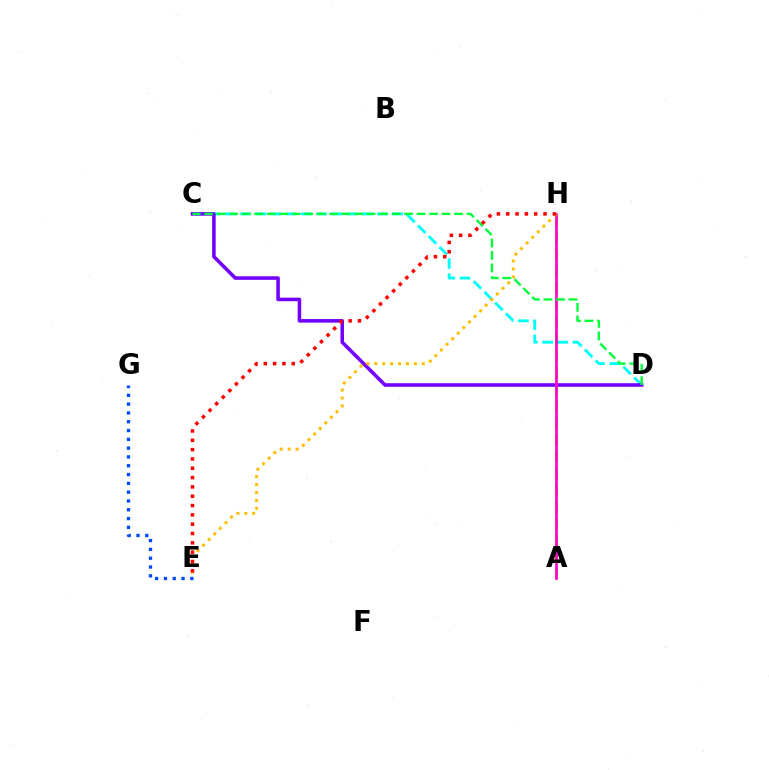{('E', 'G'): [{'color': '#004bff', 'line_style': 'dotted', 'thickness': 2.39}], ('A', 'H'): [{'color': '#84ff00', 'line_style': 'dashed', 'thickness': 2.29}, {'color': '#ff00cf', 'line_style': 'solid', 'thickness': 1.95}], ('C', 'D'): [{'color': '#00fff6', 'line_style': 'dashed', 'thickness': 2.07}, {'color': '#7200ff', 'line_style': 'solid', 'thickness': 2.56}, {'color': '#00ff39', 'line_style': 'dashed', 'thickness': 1.7}], ('E', 'H'): [{'color': '#ffbd00', 'line_style': 'dotted', 'thickness': 2.15}, {'color': '#ff0000', 'line_style': 'dotted', 'thickness': 2.53}]}